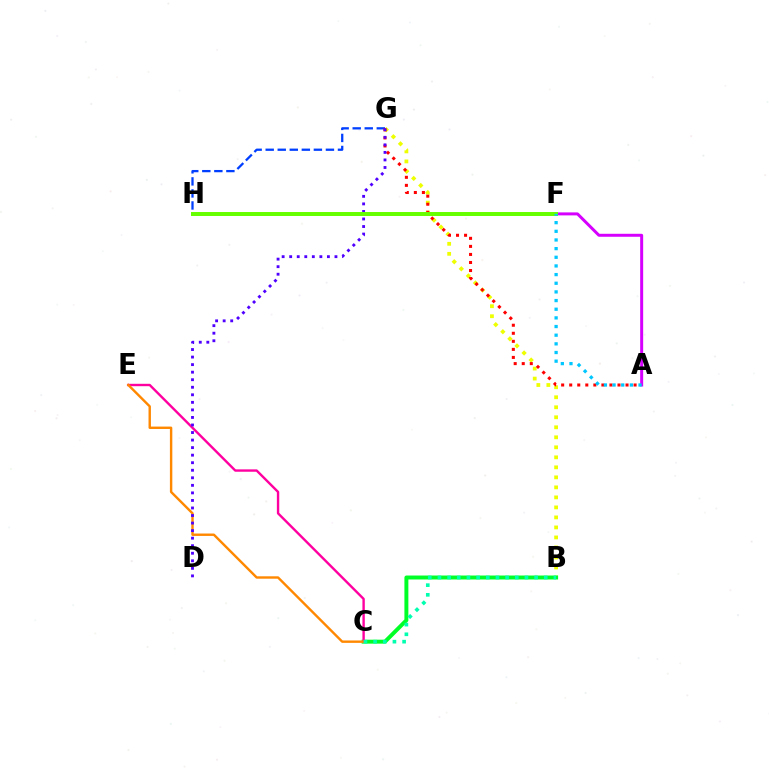{('A', 'F'): [{'color': '#d600ff', 'line_style': 'solid', 'thickness': 2.15}, {'color': '#00c7ff', 'line_style': 'dotted', 'thickness': 2.35}], ('B', 'G'): [{'color': '#eeff00', 'line_style': 'dotted', 'thickness': 2.72}], ('B', 'C'): [{'color': '#00ff27', 'line_style': 'solid', 'thickness': 2.85}, {'color': '#00ffaf', 'line_style': 'dotted', 'thickness': 2.63}], ('C', 'E'): [{'color': '#ff00a0', 'line_style': 'solid', 'thickness': 1.72}, {'color': '#ff8800', 'line_style': 'solid', 'thickness': 1.73}], ('G', 'H'): [{'color': '#003fff', 'line_style': 'dashed', 'thickness': 1.64}], ('A', 'G'): [{'color': '#ff0000', 'line_style': 'dotted', 'thickness': 2.19}], ('D', 'G'): [{'color': '#4f00ff', 'line_style': 'dotted', 'thickness': 2.05}], ('F', 'H'): [{'color': '#66ff00', 'line_style': 'solid', 'thickness': 2.86}]}